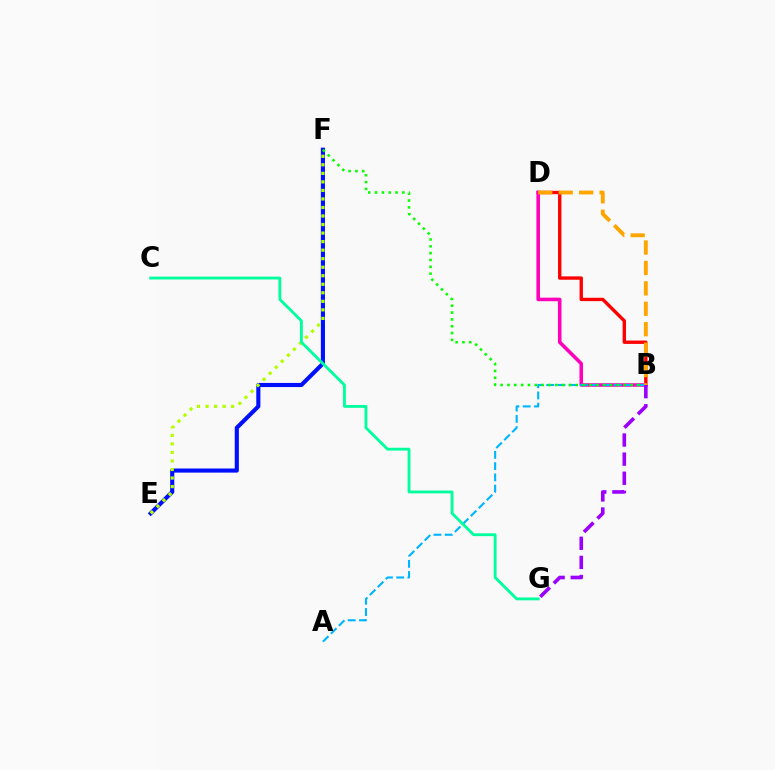{('E', 'F'): [{'color': '#0010ff', 'line_style': 'solid', 'thickness': 2.96}, {'color': '#b3ff00', 'line_style': 'dotted', 'thickness': 2.32}], ('B', 'D'): [{'color': '#ff0000', 'line_style': 'solid', 'thickness': 2.42}, {'color': '#ff00bd', 'line_style': 'solid', 'thickness': 2.57}, {'color': '#ffa500', 'line_style': 'dashed', 'thickness': 2.77}], ('A', 'B'): [{'color': '#00b5ff', 'line_style': 'dashed', 'thickness': 1.53}], ('B', 'F'): [{'color': '#08ff00', 'line_style': 'dotted', 'thickness': 1.86}], ('C', 'G'): [{'color': '#00ff9d', 'line_style': 'solid', 'thickness': 2.04}], ('B', 'G'): [{'color': '#9b00ff', 'line_style': 'dashed', 'thickness': 2.6}]}